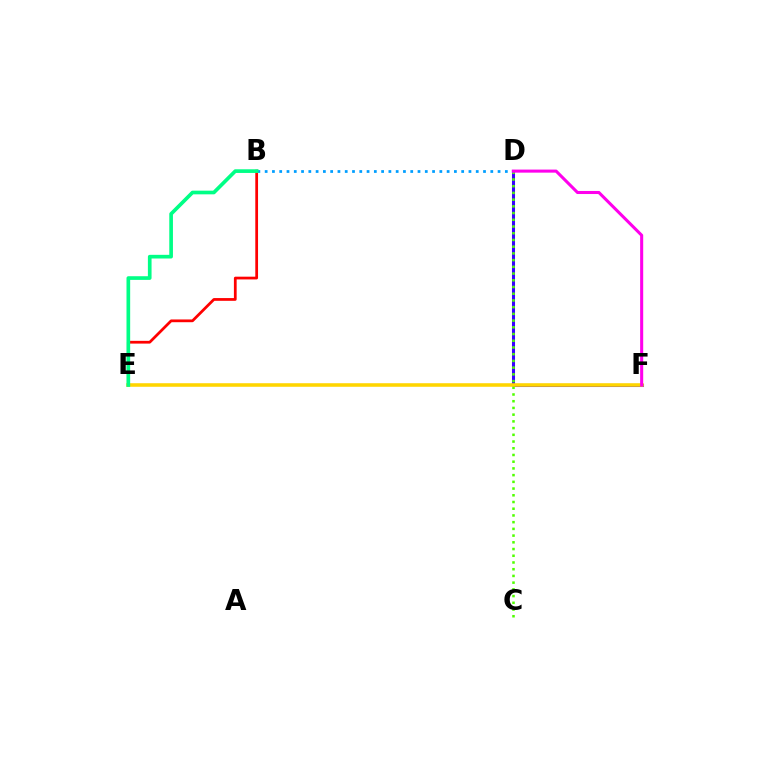{('B', 'E'): [{'color': '#ff0000', 'line_style': 'solid', 'thickness': 1.98}, {'color': '#00ff86', 'line_style': 'solid', 'thickness': 2.64}], ('D', 'F'): [{'color': '#3700ff', 'line_style': 'solid', 'thickness': 2.2}, {'color': '#ff00ed', 'line_style': 'solid', 'thickness': 2.2}], ('C', 'D'): [{'color': '#4fff00', 'line_style': 'dotted', 'thickness': 1.83}], ('B', 'D'): [{'color': '#009eff', 'line_style': 'dotted', 'thickness': 1.98}], ('E', 'F'): [{'color': '#ffd500', 'line_style': 'solid', 'thickness': 2.57}]}